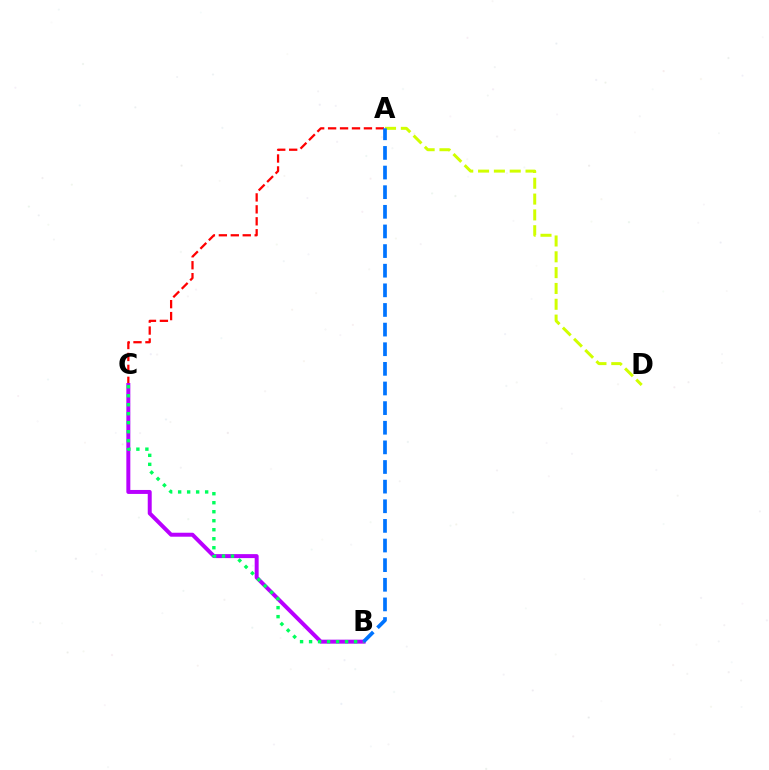{('A', 'D'): [{'color': '#d1ff00', 'line_style': 'dashed', 'thickness': 2.15}], ('A', 'C'): [{'color': '#ff0000', 'line_style': 'dashed', 'thickness': 1.62}], ('B', 'C'): [{'color': '#b900ff', 'line_style': 'solid', 'thickness': 2.86}, {'color': '#00ff5c', 'line_style': 'dotted', 'thickness': 2.45}], ('A', 'B'): [{'color': '#0074ff', 'line_style': 'dashed', 'thickness': 2.67}]}